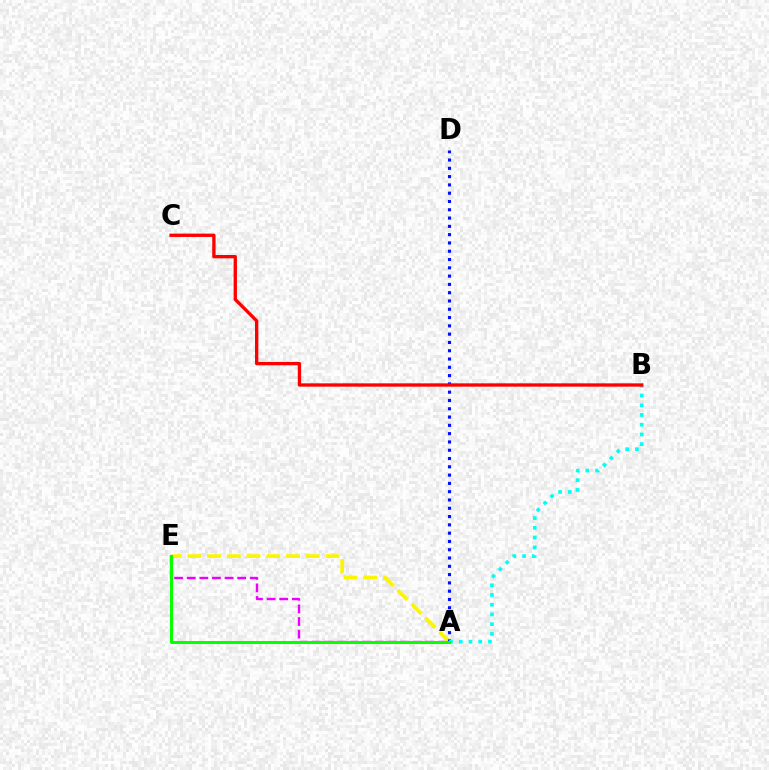{('A', 'E'): [{'color': '#ee00ff', 'line_style': 'dashed', 'thickness': 1.71}, {'color': '#fcf500', 'line_style': 'dashed', 'thickness': 2.68}, {'color': '#08ff00', 'line_style': 'solid', 'thickness': 2.17}], ('A', 'D'): [{'color': '#0010ff', 'line_style': 'dotted', 'thickness': 2.25}], ('A', 'B'): [{'color': '#00fff6', 'line_style': 'dotted', 'thickness': 2.65}], ('B', 'C'): [{'color': '#ff0000', 'line_style': 'solid', 'thickness': 2.4}]}